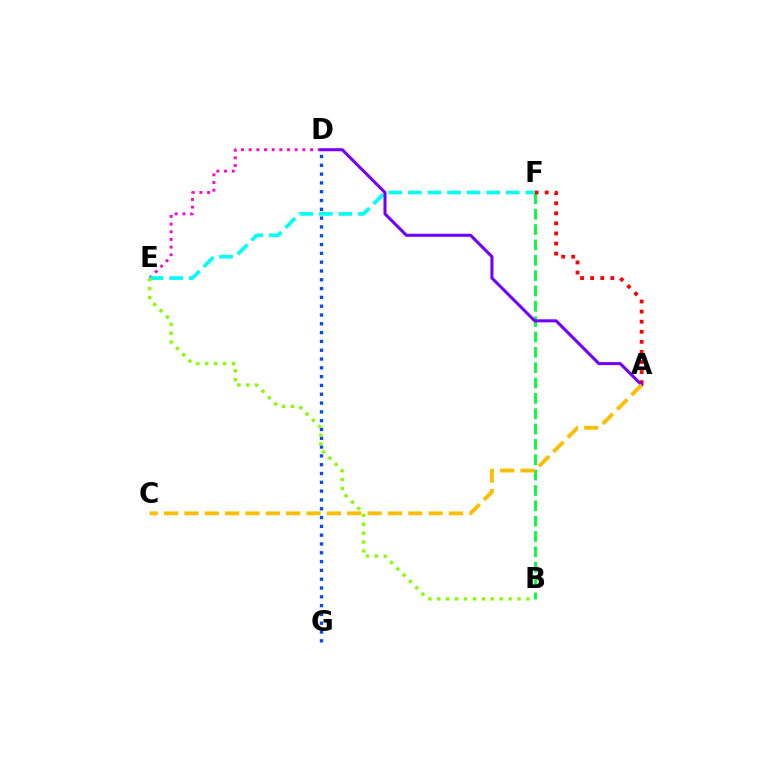{('B', 'F'): [{'color': '#00ff39', 'line_style': 'dashed', 'thickness': 2.08}], ('D', 'G'): [{'color': '#004bff', 'line_style': 'dotted', 'thickness': 2.39}], ('D', 'E'): [{'color': '#ff00cf', 'line_style': 'dotted', 'thickness': 2.08}], ('A', 'F'): [{'color': '#ff0000', 'line_style': 'dotted', 'thickness': 2.74}], ('E', 'F'): [{'color': '#00fff6', 'line_style': 'dashed', 'thickness': 2.66}], ('A', 'D'): [{'color': '#7200ff', 'line_style': 'solid', 'thickness': 2.2}], ('B', 'E'): [{'color': '#84ff00', 'line_style': 'dotted', 'thickness': 2.42}], ('A', 'C'): [{'color': '#ffbd00', 'line_style': 'dashed', 'thickness': 2.76}]}